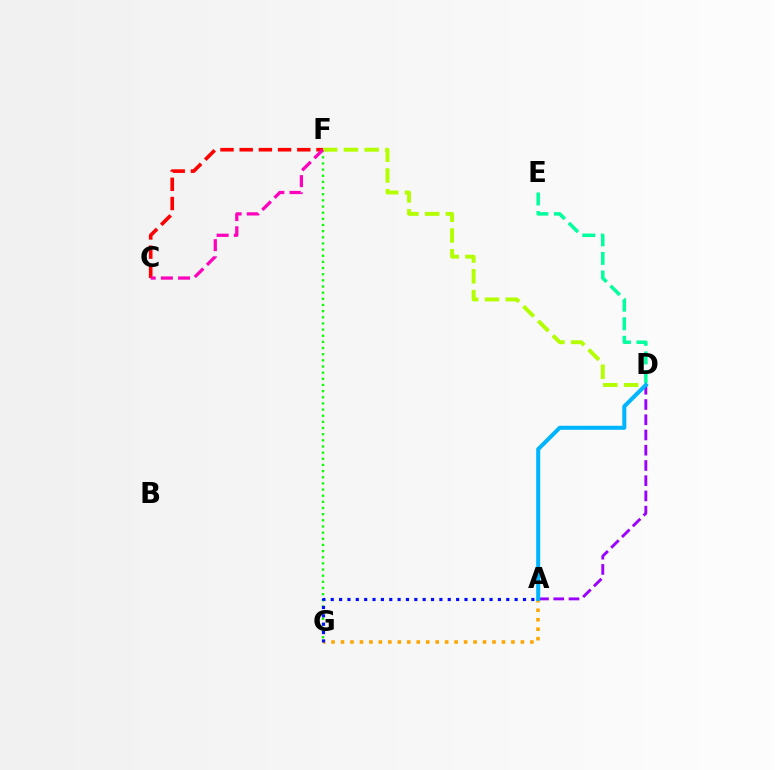{('F', 'G'): [{'color': '#08ff00', 'line_style': 'dotted', 'thickness': 1.67}], ('A', 'D'): [{'color': '#9b00ff', 'line_style': 'dashed', 'thickness': 2.07}, {'color': '#00b5ff', 'line_style': 'solid', 'thickness': 2.9}], ('D', 'F'): [{'color': '#b3ff00', 'line_style': 'dashed', 'thickness': 2.82}], ('D', 'E'): [{'color': '#00ff9d', 'line_style': 'dashed', 'thickness': 2.52}], ('A', 'G'): [{'color': '#ffa500', 'line_style': 'dotted', 'thickness': 2.57}, {'color': '#0010ff', 'line_style': 'dotted', 'thickness': 2.27}], ('C', 'F'): [{'color': '#ff0000', 'line_style': 'dashed', 'thickness': 2.61}, {'color': '#ff00bd', 'line_style': 'dashed', 'thickness': 2.34}]}